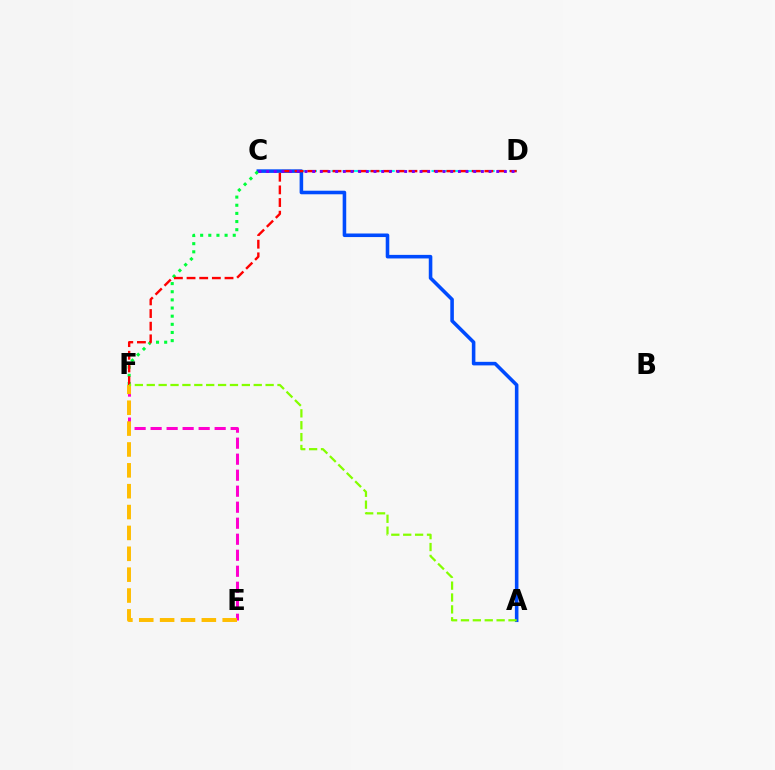{('C', 'D'): [{'color': '#00fff6', 'line_style': 'dashed', 'thickness': 1.51}, {'color': '#7200ff', 'line_style': 'dotted', 'thickness': 2.08}], ('A', 'C'): [{'color': '#004bff', 'line_style': 'solid', 'thickness': 2.57}], ('C', 'F'): [{'color': '#00ff39', 'line_style': 'dotted', 'thickness': 2.21}], ('E', 'F'): [{'color': '#ff00cf', 'line_style': 'dashed', 'thickness': 2.17}, {'color': '#ffbd00', 'line_style': 'dashed', 'thickness': 2.83}], ('D', 'F'): [{'color': '#ff0000', 'line_style': 'dashed', 'thickness': 1.72}], ('A', 'F'): [{'color': '#84ff00', 'line_style': 'dashed', 'thickness': 1.61}]}